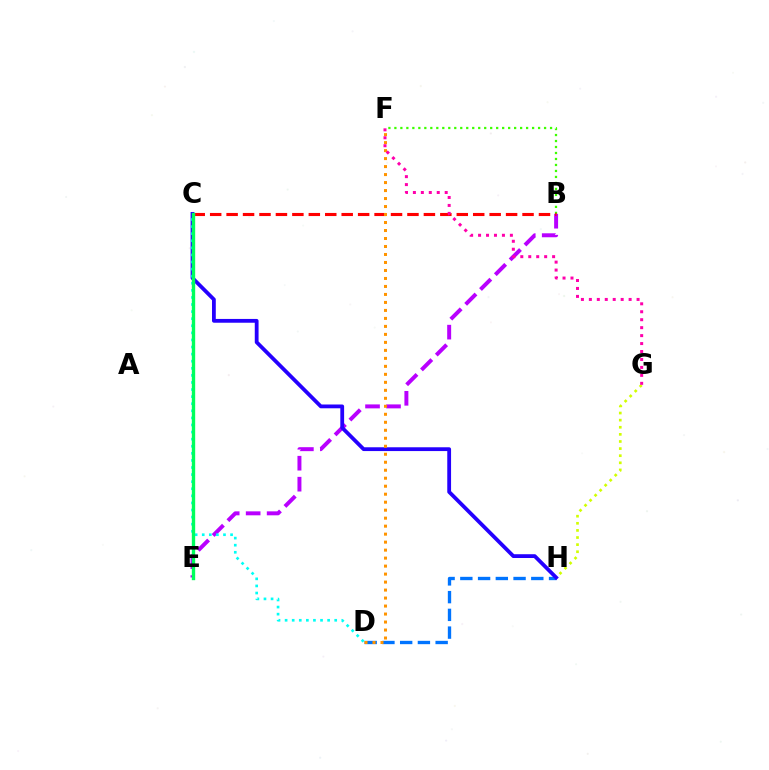{('B', 'E'): [{'color': '#b900ff', 'line_style': 'dashed', 'thickness': 2.85}], ('B', 'F'): [{'color': '#3dff00', 'line_style': 'dotted', 'thickness': 1.63}], ('D', 'H'): [{'color': '#0074ff', 'line_style': 'dashed', 'thickness': 2.41}], ('B', 'C'): [{'color': '#ff0000', 'line_style': 'dashed', 'thickness': 2.23}], ('G', 'H'): [{'color': '#d1ff00', 'line_style': 'dotted', 'thickness': 1.93}], ('C', 'H'): [{'color': '#2500ff', 'line_style': 'solid', 'thickness': 2.73}], ('C', 'D'): [{'color': '#00fff6', 'line_style': 'dotted', 'thickness': 1.93}], ('D', 'F'): [{'color': '#ff9400', 'line_style': 'dotted', 'thickness': 2.17}], ('F', 'G'): [{'color': '#ff00ac', 'line_style': 'dotted', 'thickness': 2.16}], ('C', 'E'): [{'color': '#00ff5c', 'line_style': 'solid', 'thickness': 2.42}]}